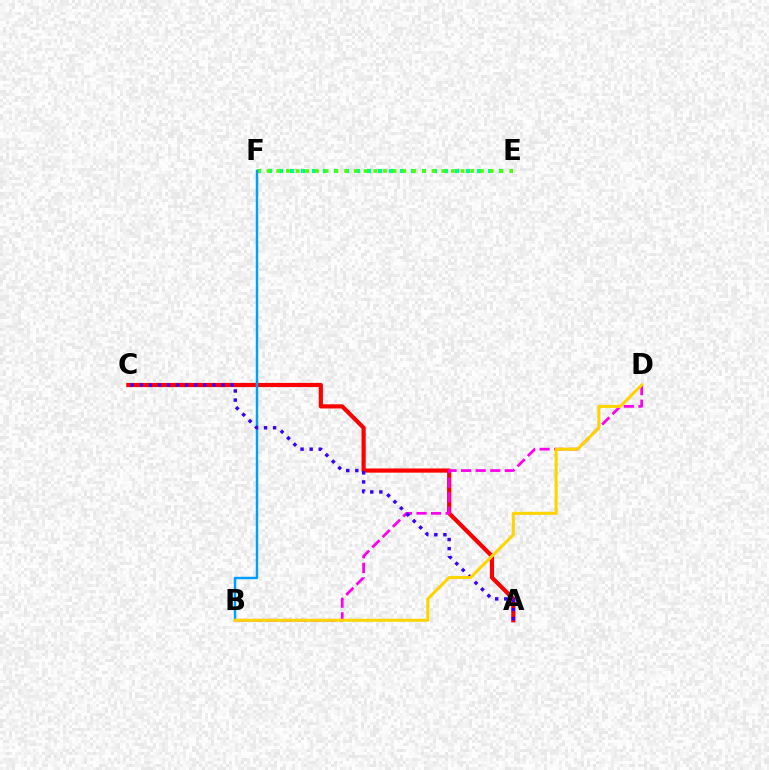{('A', 'C'): [{'color': '#ff0000', 'line_style': 'solid', 'thickness': 3.0}, {'color': '#3700ff', 'line_style': 'dotted', 'thickness': 2.47}], ('E', 'F'): [{'color': '#00ff86', 'line_style': 'dotted', 'thickness': 2.99}, {'color': '#4fff00', 'line_style': 'dotted', 'thickness': 2.64}], ('B', 'D'): [{'color': '#ff00ed', 'line_style': 'dashed', 'thickness': 1.98}, {'color': '#ffd500', 'line_style': 'solid', 'thickness': 2.2}], ('B', 'F'): [{'color': '#009eff', 'line_style': 'solid', 'thickness': 1.76}]}